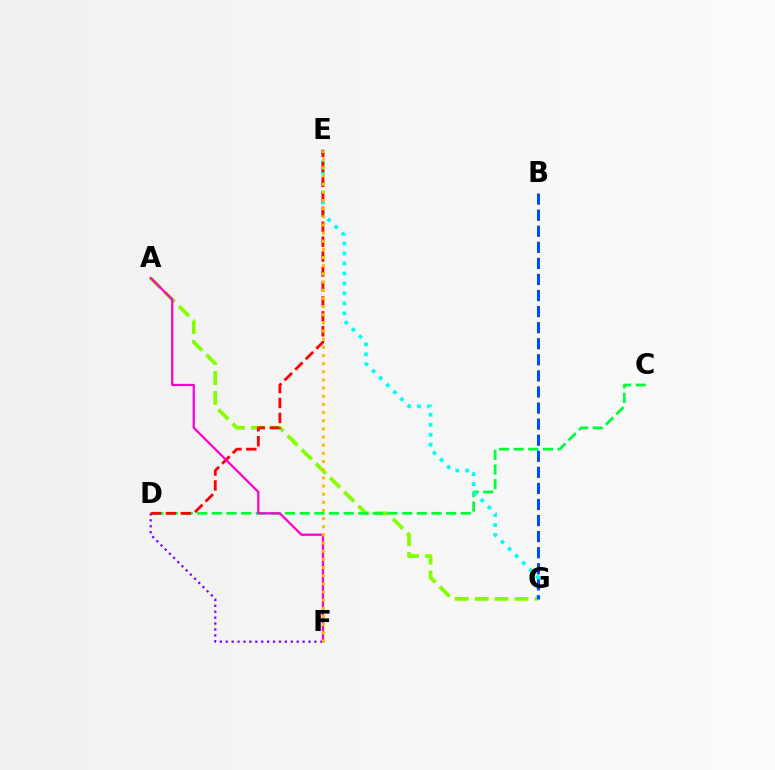{('A', 'G'): [{'color': '#84ff00', 'line_style': 'dashed', 'thickness': 2.71}], ('C', 'D'): [{'color': '#00ff39', 'line_style': 'dashed', 'thickness': 1.99}], ('E', 'G'): [{'color': '#00fff6', 'line_style': 'dotted', 'thickness': 2.71}], ('D', 'F'): [{'color': '#7200ff', 'line_style': 'dotted', 'thickness': 1.61}], ('D', 'E'): [{'color': '#ff0000', 'line_style': 'dashed', 'thickness': 2.03}], ('A', 'F'): [{'color': '#ff00cf', 'line_style': 'solid', 'thickness': 1.63}], ('B', 'G'): [{'color': '#004bff', 'line_style': 'dashed', 'thickness': 2.18}], ('E', 'F'): [{'color': '#ffbd00', 'line_style': 'dotted', 'thickness': 2.22}]}